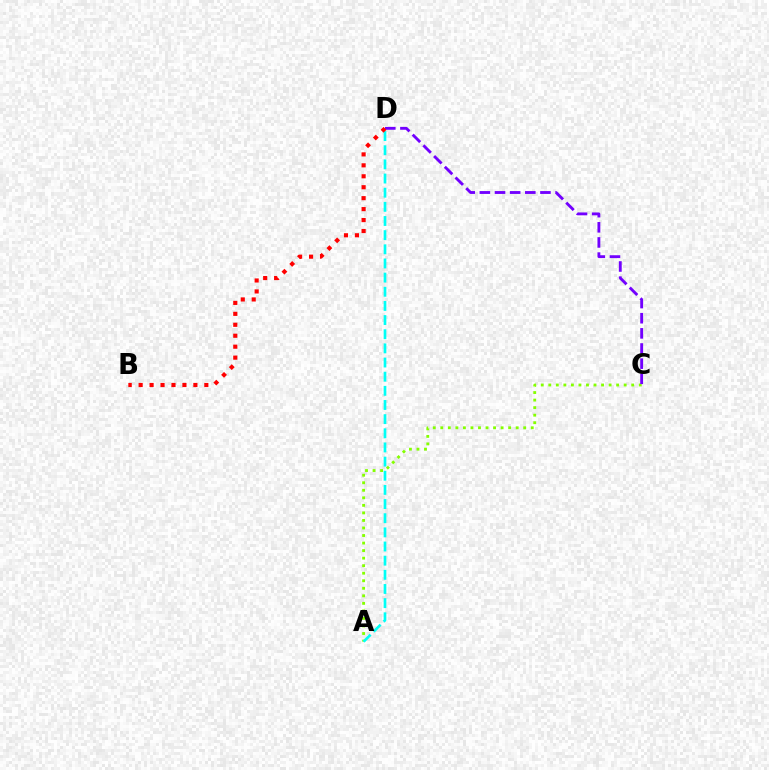{('A', 'C'): [{'color': '#84ff00', 'line_style': 'dotted', 'thickness': 2.05}], ('C', 'D'): [{'color': '#7200ff', 'line_style': 'dashed', 'thickness': 2.06}], ('A', 'D'): [{'color': '#00fff6', 'line_style': 'dashed', 'thickness': 1.92}], ('B', 'D'): [{'color': '#ff0000', 'line_style': 'dotted', 'thickness': 2.97}]}